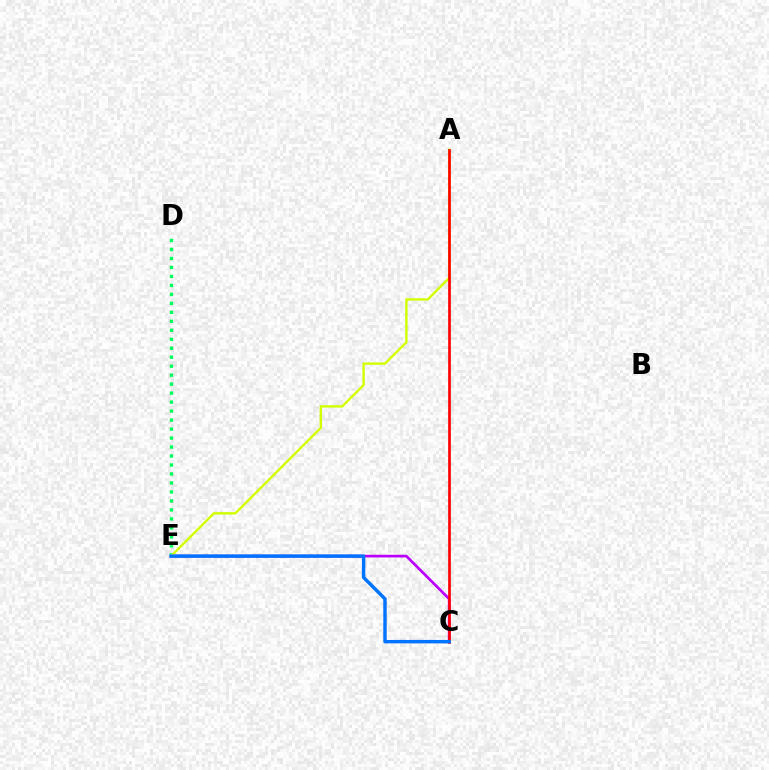{('C', 'E'): [{'color': '#b900ff', 'line_style': 'solid', 'thickness': 1.93}, {'color': '#0074ff', 'line_style': 'solid', 'thickness': 2.47}], ('D', 'E'): [{'color': '#00ff5c', 'line_style': 'dotted', 'thickness': 2.44}], ('A', 'E'): [{'color': '#d1ff00', 'line_style': 'solid', 'thickness': 1.71}], ('A', 'C'): [{'color': '#ff0000', 'line_style': 'solid', 'thickness': 1.93}]}